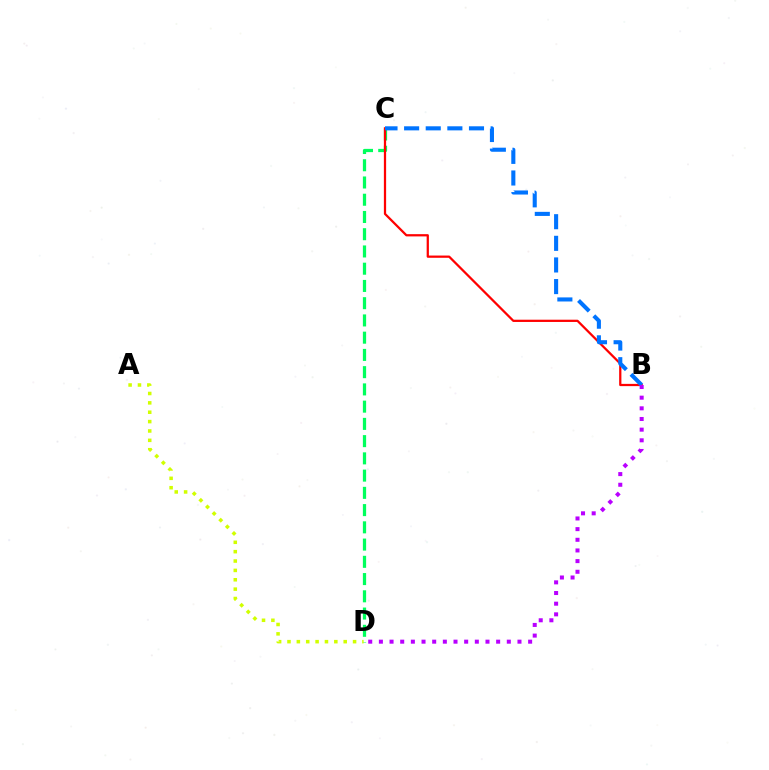{('C', 'D'): [{'color': '#00ff5c', 'line_style': 'dashed', 'thickness': 2.34}], ('B', 'C'): [{'color': '#ff0000', 'line_style': 'solid', 'thickness': 1.62}, {'color': '#0074ff', 'line_style': 'dashed', 'thickness': 2.94}], ('A', 'D'): [{'color': '#d1ff00', 'line_style': 'dotted', 'thickness': 2.55}], ('B', 'D'): [{'color': '#b900ff', 'line_style': 'dotted', 'thickness': 2.9}]}